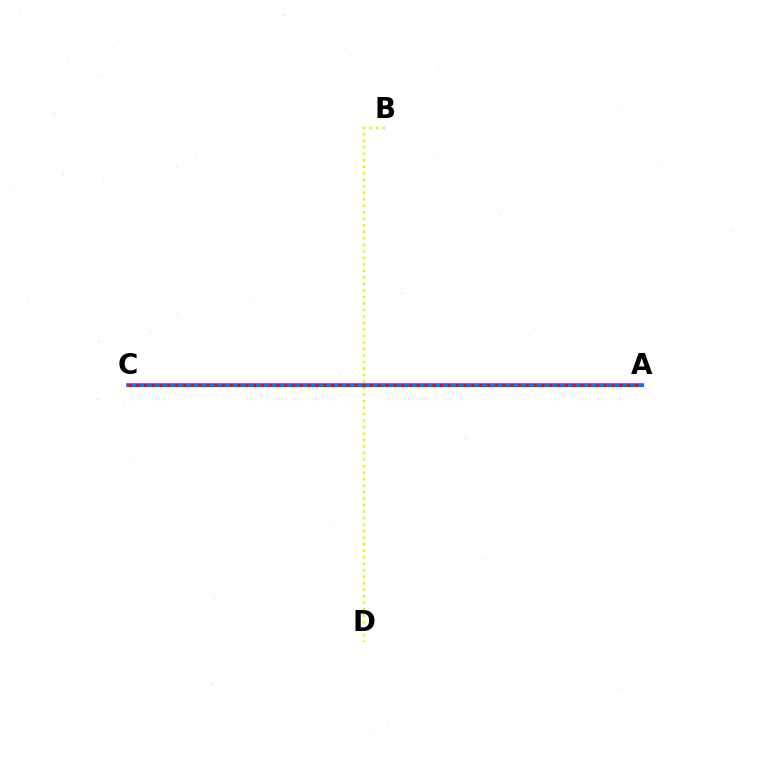{('B', 'D'): [{'color': '#d1ff00', 'line_style': 'dotted', 'thickness': 1.77}], ('A', 'C'): [{'color': '#b900ff', 'line_style': 'solid', 'thickness': 2.55}, {'color': '#00ff5c', 'line_style': 'dashed', 'thickness': 2.41}, {'color': '#0074ff', 'line_style': 'solid', 'thickness': 2.23}, {'color': '#ff0000', 'line_style': 'dotted', 'thickness': 2.12}]}